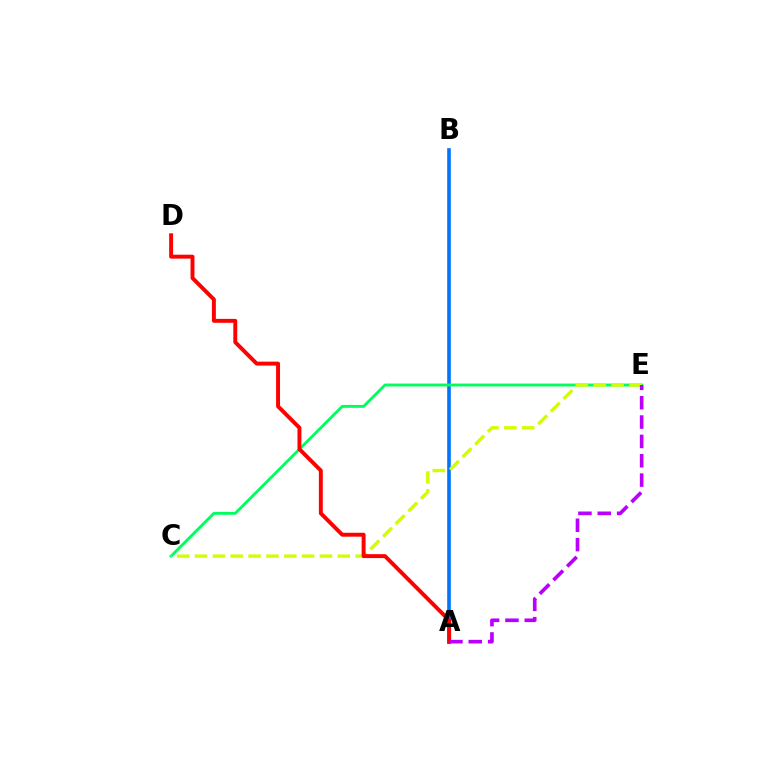{('A', 'B'): [{'color': '#0074ff', 'line_style': 'solid', 'thickness': 2.6}], ('C', 'E'): [{'color': '#00ff5c', 'line_style': 'solid', 'thickness': 2.07}, {'color': '#d1ff00', 'line_style': 'dashed', 'thickness': 2.43}], ('A', 'D'): [{'color': '#ff0000', 'line_style': 'solid', 'thickness': 2.83}], ('A', 'E'): [{'color': '#b900ff', 'line_style': 'dashed', 'thickness': 2.63}]}